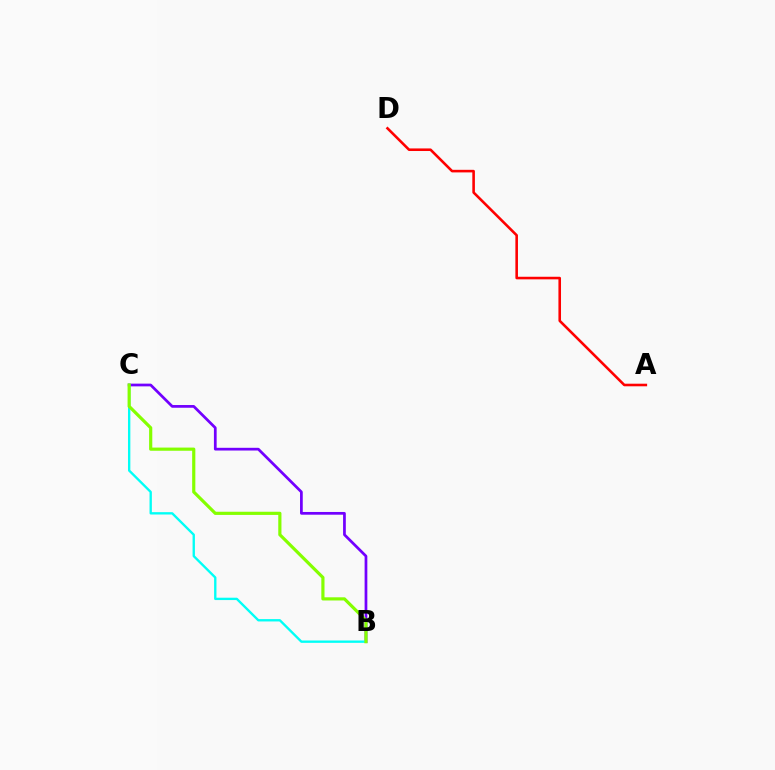{('B', 'C'): [{'color': '#7200ff', 'line_style': 'solid', 'thickness': 1.97}, {'color': '#00fff6', 'line_style': 'solid', 'thickness': 1.69}, {'color': '#84ff00', 'line_style': 'solid', 'thickness': 2.29}], ('A', 'D'): [{'color': '#ff0000', 'line_style': 'solid', 'thickness': 1.86}]}